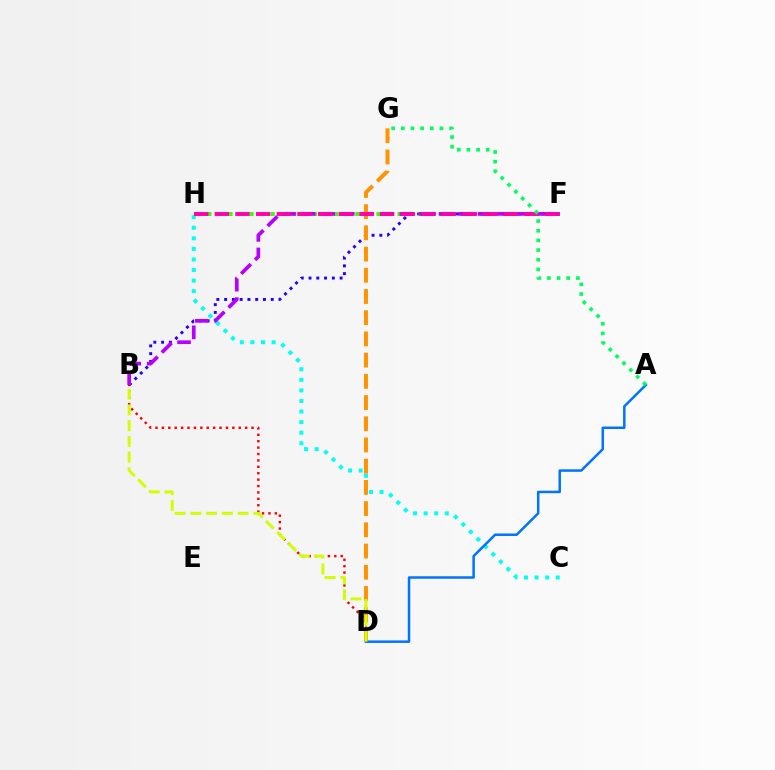{('C', 'H'): [{'color': '#00fff6', 'line_style': 'dotted', 'thickness': 2.87}], ('B', 'F'): [{'color': '#2500ff', 'line_style': 'dotted', 'thickness': 2.11}, {'color': '#b900ff', 'line_style': 'dashed', 'thickness': 2.66}], ('F', 'H'): [{'color': '#3dff00', 'line_style': 'dotted', 'thickness': 2.87}, {'color': '#ff00ac', 'line_style': 'dashed', 'thickness': 2.81}], ('B', 'D'): [{'color': '#ff0000', 'line_style': 'dotted', 'thickness': 1.74}, {'color': '#d1ff00', 'line_style': 'dashed', 'thickness': 2.14}], ('D', 'G'): [{'color': '#ff9400', 'line_style': 'dashed', 'thickness': 2.88}], ('A', 'D'): [{'color': '#0074ff', 'line_style': 'solid', 'thickness': 1.8}], ('A', 'G'): [{'color': '#00ff5c', 'line_style': 'dotted', 'thickness': 2.63}]}